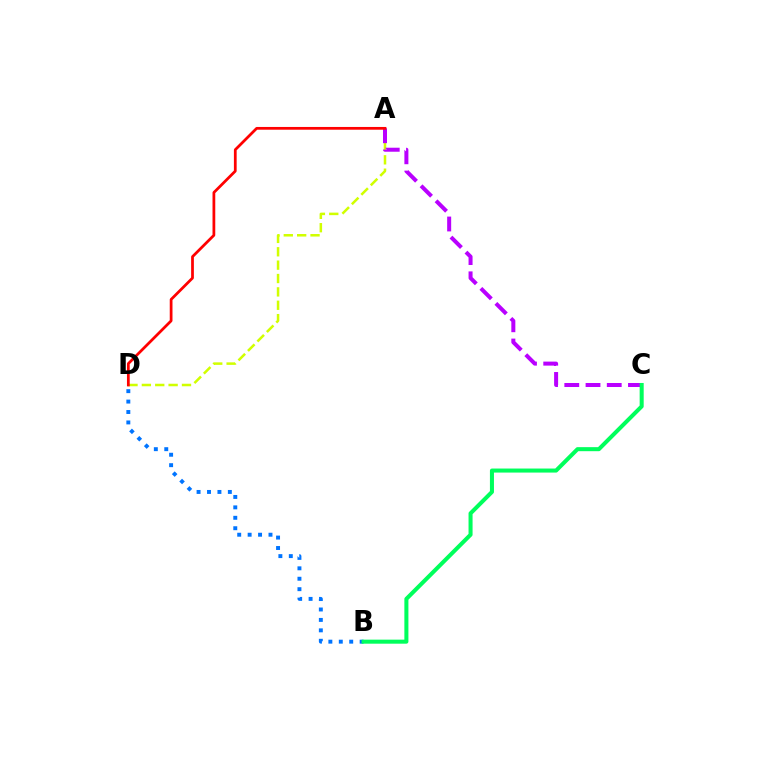{('B', 'D'): [{'color': '#0074ff', 'line_style': 'dotted', 'thickness': 2.83}], ('A', 'D'): [{'color': '#d1ff00', 'line_style': 'dashed', 'thickness': 1.82}, {'color': '#ff0000', 'line_style': 'solid', 'thickness': 1.98}], ('A', 'C'): [{'color': '#b900ff', 'line_style': 'dashed', 'thickness': 2.88}], ('B', 'C'): [{'color': '#00ff5c', 'line_style': 'solid', 'thickness': 2.91}]}